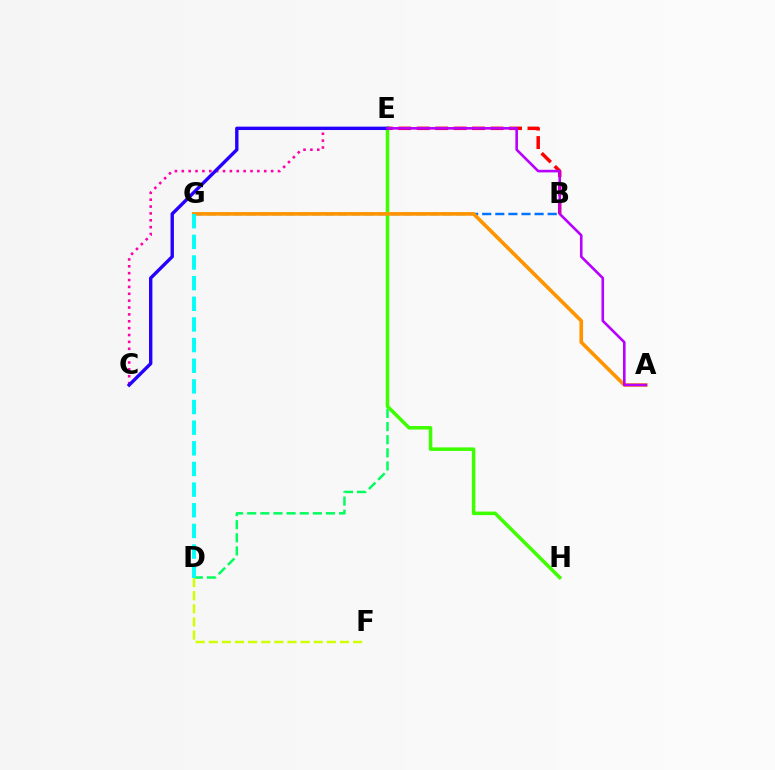{('C', 'E'): [{'color': '#ff00ac', 'line_style': 'dotted', 'thickness': 1.87}, {'color': '#2500ff', 'line_style': 'solid', 'thickness': 2.43}], ('B', 'E'): [{'color': '#ff0000', 'line_style': 'dashed', 'thickness': 2.51}], ('D', 'E'): [{'color': '#00ff5c', 'line_style': 'dashed', 'thickness': 1.78}], ('B', 'G'): [{'color': '#0074ff', 'line_style': 'dashed', 'thickness': 1.78}], ('D', 'F'): [{'color': '#d1ff00', 'line_style': 'dashed', 'thickness': 1.78}], ('E', 'H'): [{'color': '#3dff00', 'line_style': 'solid', 'thickness': 2.53}], ('A', 'G'): [{'color': '#ff9400', 'line_style': 'solid', 'thickness': 2.62}], ('D', 'G'): [{'color': '#00fff6', 'line_style': 'dashed', 'thickness': 2.8}], ('A', 'E'): [{'color': '#b900ff', 'line_style': 'solid', 'thickness': 1.88}]}